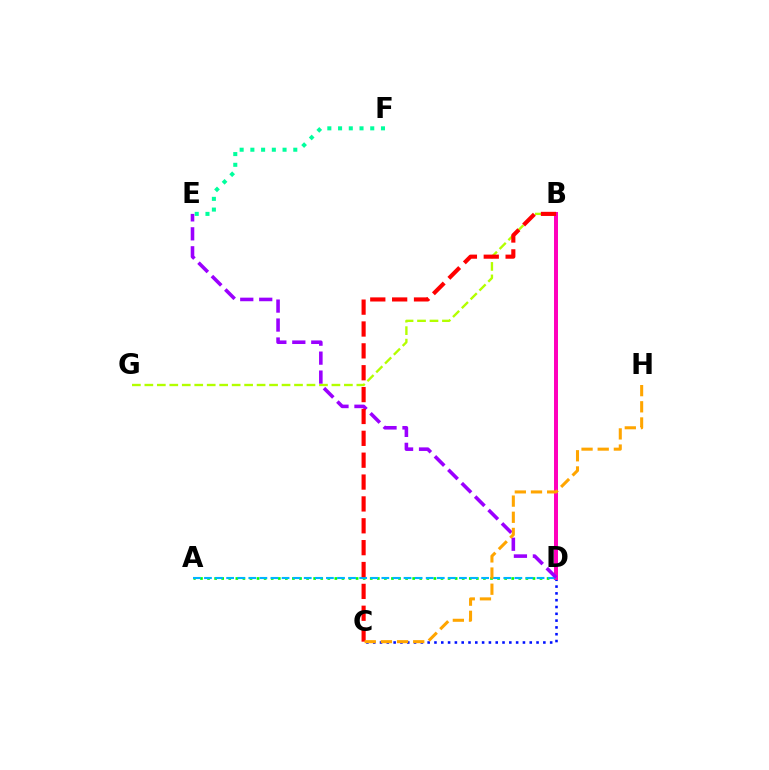{('C', 'D'): [{'color': '#0010ff', 'line_style': 'dotted', 'thickness': 1.85}], ('B', 'G'): [{'color': '#b3ff00', 'line_style': 'dashed', 'thickness': 1.69}], ('A', 'D'): [{'color': '#08ff00', 'line_style': 'dotted', 'thickness': 1.92}, {'color': '#00b5ff', 'line_style': 'dashed', 'thickness': 1.51}], ('B', 'D'): [{'color': '#ff00bd', 'line_style': 'solid', 'thickness': 2.87}], ('E', 'F'): [{'color': '#00ff9d', 'line_style': 'dotted', 'thickness': 2.91}], ('D', 'E'): [{'color': '#9b00ff', 'line_style': 'dashed', 'thickness': 2.58}], ('B', 'C'): [{'color': '#ff0000', 'line_style': 'dashed', 'thickness': 2.97}], ('C', 'H'): [{'color': '#ffa500', 'line_style': 'dashed', 'thickness': 2.2}]}